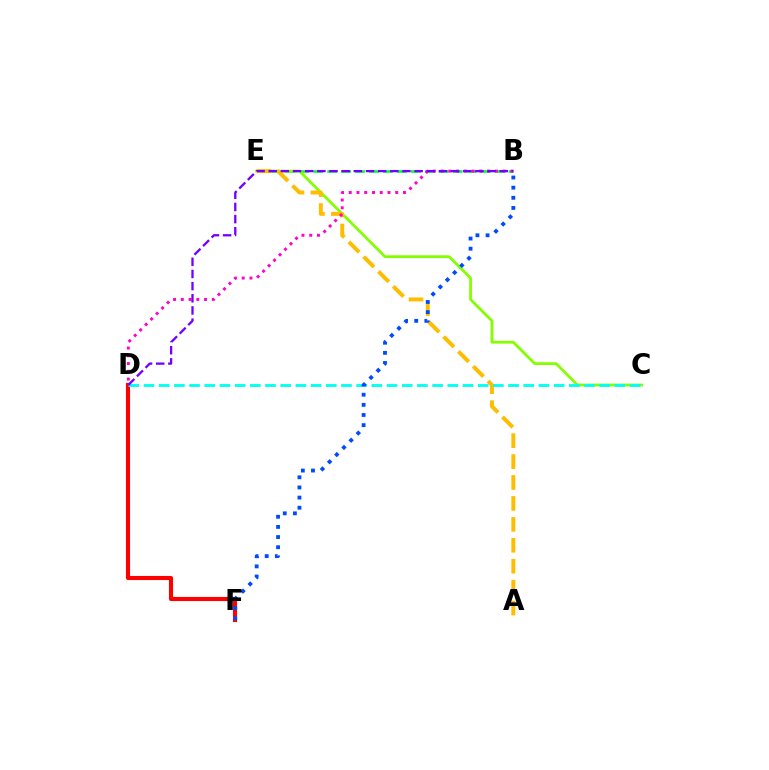{('D', 'F'): [{'color': '#ff0000', 'line_style': 'solid', 'thickness': 2.95}], ('B', 'E'): [{'color': '#00ff39', 'line_style': 'dashed', 'thickness': 1.9}], ('C', 'E'): [{'color': '#84ff00', 'line_style': 'solid', 'thickness': 2.0}], ('A', 'E'): [{'color': '#ffbd00', 'line_style': 'dashed', 'thickness': 2.84}], ('B', 'D'): [{'color': '#ff00cf', 'line_style': 'dotted', 'thickness': 2.11}, {'color': '#7200ff', 'line_style': 'dashed', 'thickness': 1.65}], ('C', 'D'): [{'color': '#00fff6', 'line_style': 'dashed', 'thickness': 2.06}], ('B', 'F'): [{'color': '#004bff', 'line_style': 'dotted', 'thickness': 2.76}]}